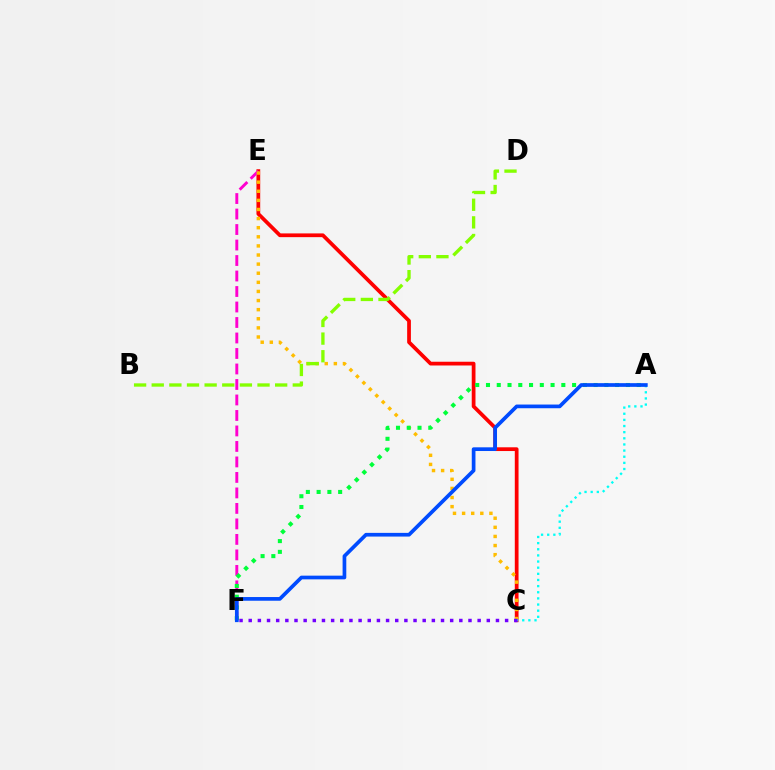{('C', 'E'): [{'color': '#ff0000', 'line_style': 'solid', 'thickness': 2.7}, {'color': '#ffbd00', 'line_style': 'dotted', 'thickness': 2.47}], ('E', 'F'): [{'color': '#ff00cf', 'line_style': 'dashed', 'thickness': 2.1}], ('A', 'F'): [{'color': '#00ff39', 'line_style': 'dotted', 'thickness': 2.92}, {'color': '#004bff', 'line_style': 'solid', 'thickness': 2.66}], ('A', 'C'): [{'color': '#00fff6', 'line_style': 'dotted', 'thickness': 1.67}], ('B', 'D'): [{'color': '#84ff00', 'line_style': 'dashed', 'thickness': 2.4}], ('C', 'F'): [{'color': '#7200ff', 'line_style': 'dotted', 'thickness': 2.49}]}